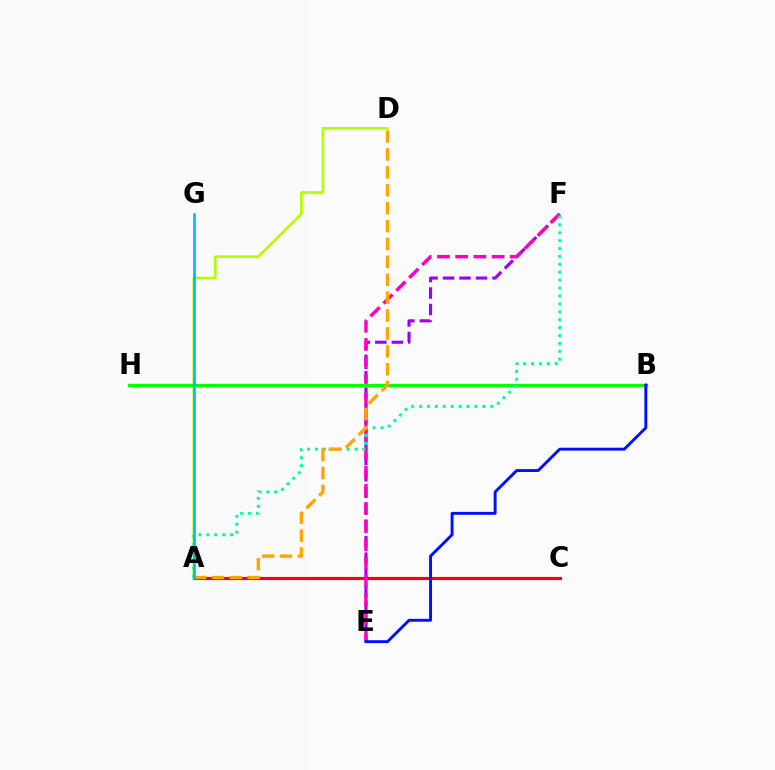{('A', 'D'): [{'color': '#b3ff00', 'line_style': 'solid', 'thickness': 1.94}, {'color': '#ffa500', 'line_style': 'dashed', 'thickness': 2.43}], ('A', 'C'): [{'color': '#ff0000', 'line_style': 'solid', 'thickness': 2.27}], ('E', 'F'): [{'color': '#9b00ff', 'line_style': 'dashed', 'thickness': 2.24}, {'color': '#ff00bd', 'line_style': 'dashed', 'thickness': 2.48}], ('B', 'H'): [{'color': '#08ff00', 'line_style': 'solid', 'thickness': 2.41}], ('A', 'F'): [{'color': '#00ff9d', 'line_style': 'dotted', 'thickness': 2.15}], ('A', 'G'): [{'color': '#00b5ff', 'line_style': 'solid', 'thickness': 1.86}], ('B', 'E'): [{'color': '#0010ff', 'line_style': 'solid', 'thickness': 2.09}]}